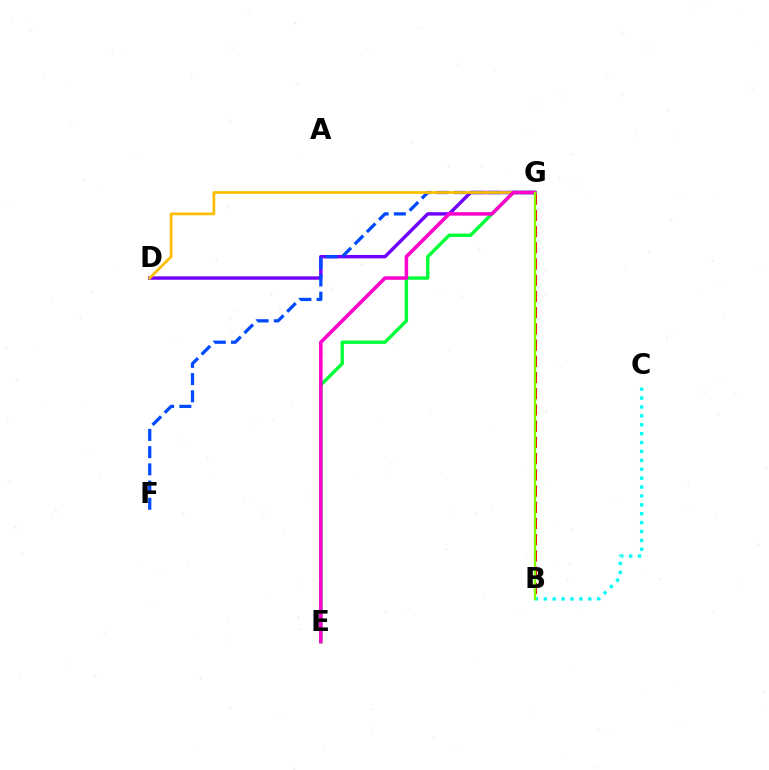{('D', 'G'): [{'color': '#7200ff', 'line_style': 'solid', 'thickness': 2.45}, {'color': '#ffbd00', 'line_style': 'solid', 'thickness': 1.95}], ('F', 'G'): [{'color': '#004bff', 'line_style': 'dashed', 'thickness': 2.34}], ('B', 'G'): [{'color': '#ff0000', 'line_style': 'dashed', 'thickness': 2.2}, {'color': '#84ff00', 'line_style': 'solid', 'thickness': 1.66}], ('E', 'G'): [{'color': '#00ff39', 'line_style': 'solid', 'thickness': 2.44}, {'color': '#ff00cf', 'line_style': 'solid', 'thickness': 2.53}], ('B', 'C'): [{'color': '#00fff6', 'line_style': 'dotted', 'thickness': 2.42}]}